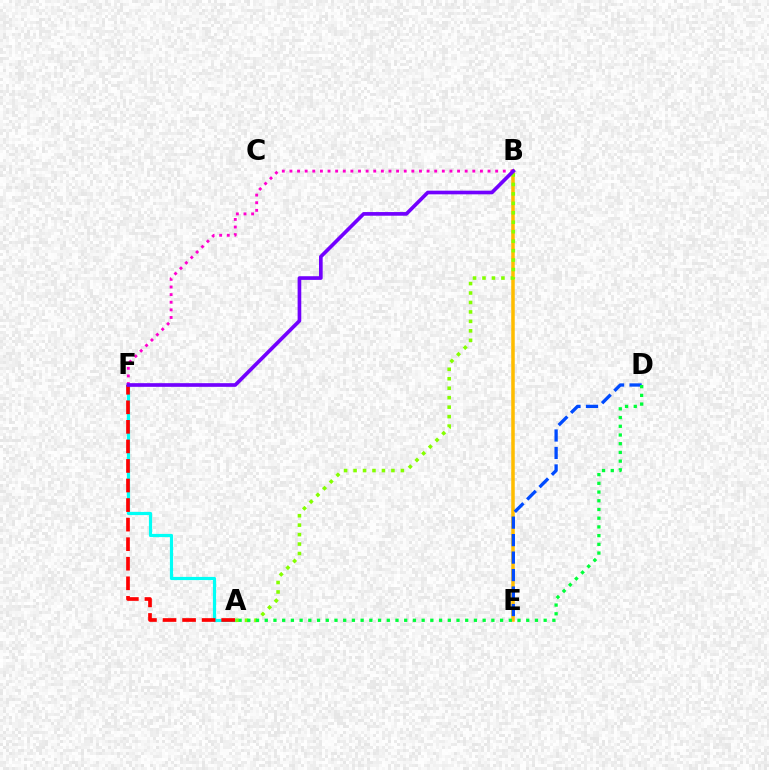{('B', 'E'): [{'color': '#ffbd00', 'line_style': 'solid', 'thickness': 2.53}], ('B', 'F'): [{'color': '#ff00cf', 'line_style': 'dotted', 'thickness': 2.07}, {'color': '#7200ff', 'line_style': 'solid', 'thickness': 2.63}], ('A', 'F'): [{'color': '#00fff6', 'line_style': 'solid', 'thickness': 2.3}, {'color': '#ff0000', 'line_style': 'dashed', 'thickness': 2.66}], ('A', 'B'): [{'color': '#84ff00', 'line_style': 'dotted', 'thickness': 2.57}], ('D', 'E'): [{'color': '#004bff', 'line_style': 'dashed', 'thickness': 2.37}], ('A', 'D'): [{'color': '#00ff39', 'line_style': 'dotted', 'thickness': 2.37}]}